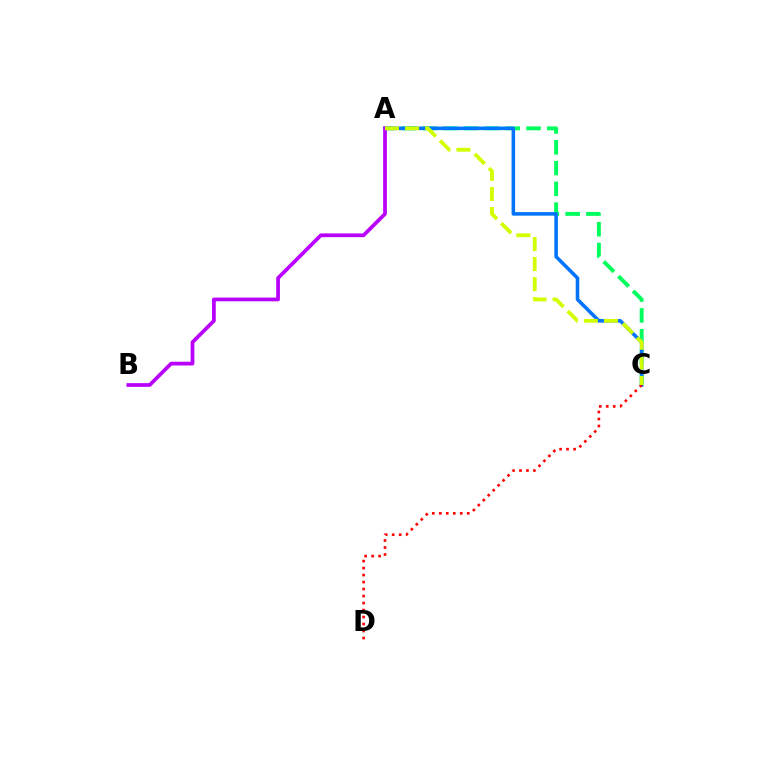{('A', 'C'): [{'color': '#00ff5c', 'line_style': 'dashed', 'thickness': 2.82}, {'color': '#0074ff', 'line_style': 'solid', 'thickness': 2.56}, {'color': '#d1ff00', 'line_style': 'dashed', 'thickness': 2.73}], ('A', 'B'): [{'color': '#b900ff', 'line_style': 'solid', 'thickness': 2.69}], ('C', 'D'): [{'color': '#ff0000', 'line_style': 'dotted', 'thickness': 1.9}]}